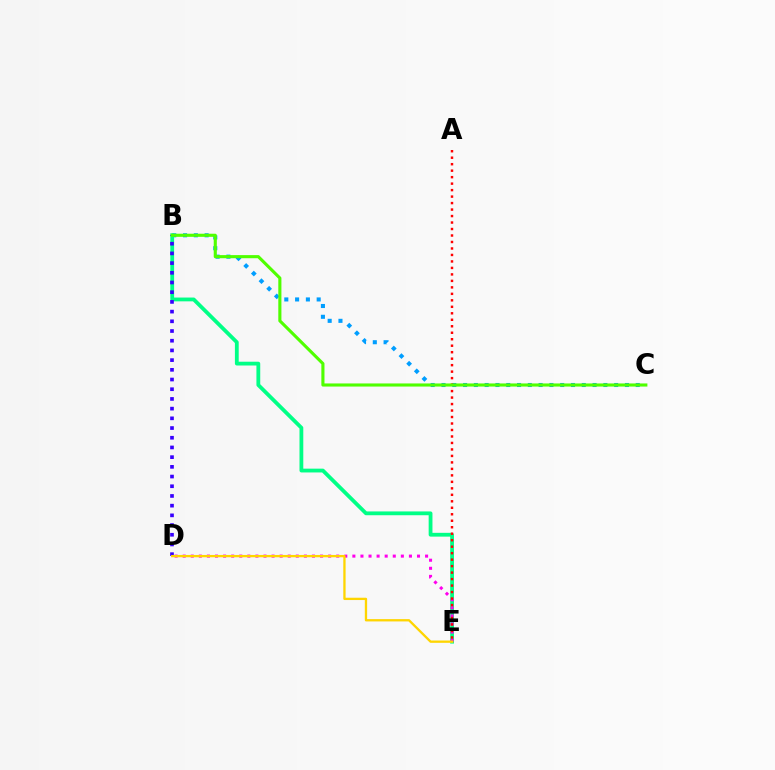{('B', 'C'): [{'color': '#009eff', 'line_style': 'dotted', 'thickness': 2.93}, {'color': '#4fff00', 'line_style': 'solid', 'thickness': 2.24}], ('B', 'E'): [{'color': '#00ff86', 'line_style': 'solid', 'thickness': 2.73}], ('B', 'D'): [{'color': '#3700ff', 'line_style': 'dotted', 'thickness': 2.64}], ('D', 'E'): [{'color': '#ff00ed', 'line_style': 'dotted', 'thickness': 2.2}, {'color': '#ffd500', 'line_style': 'solid', 'thickness': 1.66}], ('A', 'E'): [{'color': '#ff0000', 'line_style': 'dotted', 'thickness': 1.76}]}